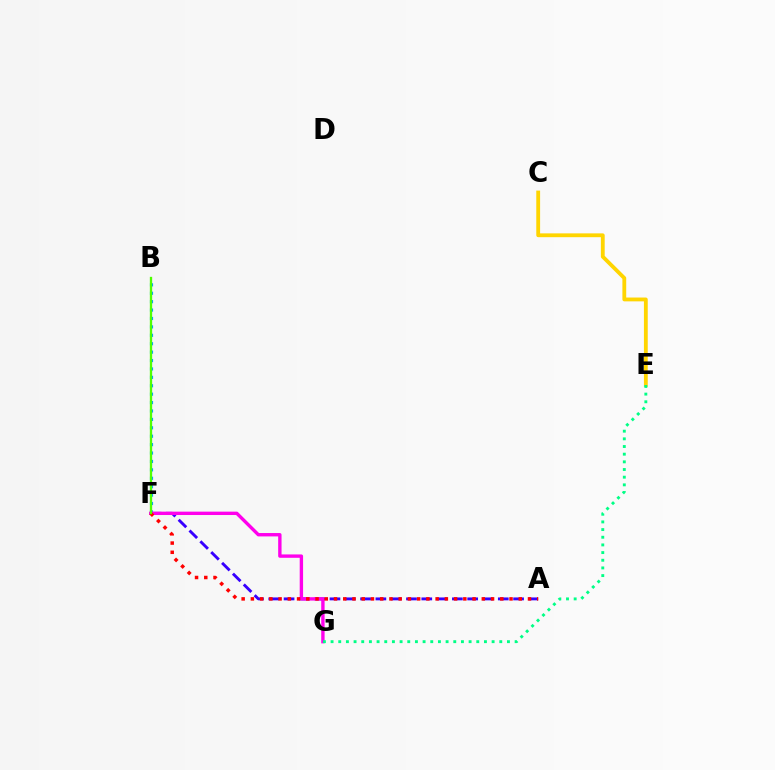{('A', 'F'): [{'color': '#3700ff', 'line_style': 'dashed', 'thickness': 2.08}, {'color': '#ff0000', 'line_style': 'dotted', 'thickness': 2.51}], ('B', 'F'): [{'color': '#009eff', 'line_style': 'dotted', 'thickness': 2.28}, {'color': '#4fff00', 'line_style': 'solid', 'thickness': 1.67}], ('F', 'G'): [{'color': '#ff00ed', 'line_style': 'solid', 'thickness': 2.43}], ('C', 'E'): [{'color': '#ffd500', 'line_style': 'solid', 'thickness': 2.75}], ('E', 'G'): [{'color': '#00ff86', 'line_style': 'dotted', 'thickness': 2.08}]}